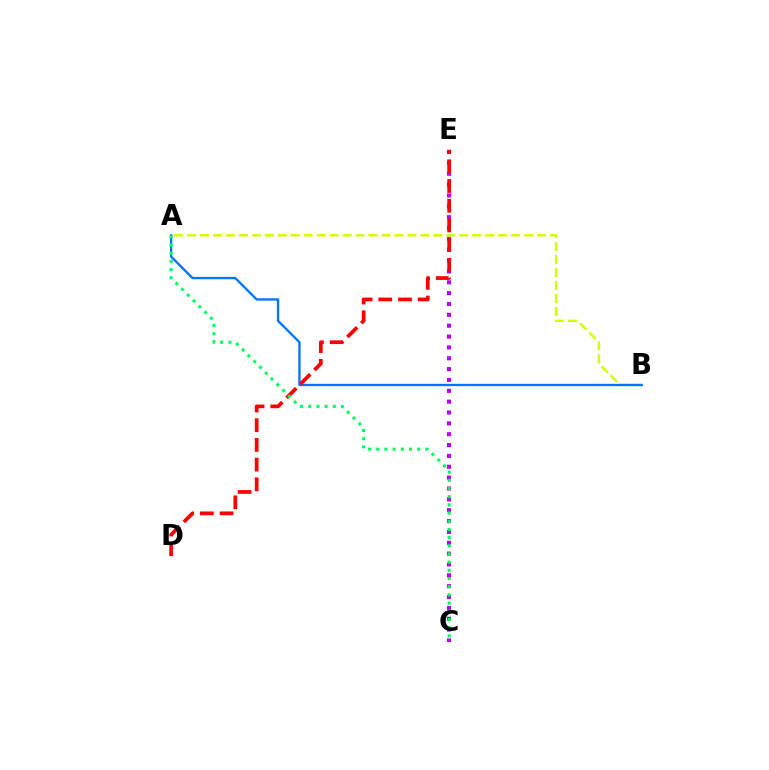{('C', 'E'): [{'color': '#b900ff', 'line_style': 'dotted', 'thickness': 2.95}], ('A', 'B'): [{'color': '#d1ff00', 'line_style': 'dashed', 'thickness': 1.76}, {'color': '#0074ff', 'line_style': 'solid', 'thickness': 1.68}], ('D', 'E'): [{'color': '#ff0000', 'line_style': 'dashed', 'thickness': 2.68}], ('A', 'C'): [{'color': '#00ff5c', 'line_style': 'dotted', 'thickness': 2.22}]}